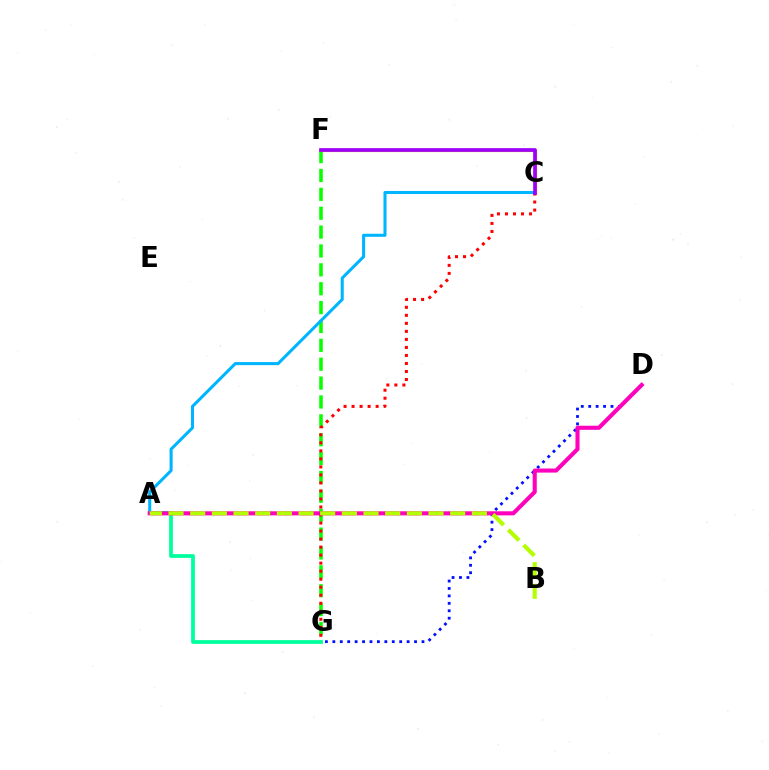{('F', 'G'): [{'color': '#08ff00', 'line_style': 'dashed', 'thickness': 2.56}], ('D', 'G'): [{'color': '#0010ff', 'line_style': 'dotted', 'thickness': 2.02}], ('C', 'F'): [{'color': '#ffa500', 'line_style': 'solid', 'thickness': 2.28}, {'color': '#9b00ff', 'line_style': 'solid', 'thickness': 2.64}], ('A', 'G'): [{'color': '#00ff9d', 'line_style': 'solid', 'thickness': 2.71}], ('A', 'C'): [{'color': '#00b5ff', 'line_style': 'solid', 'thickness': 2.2}], ('C', 'G'): [{'color': '#ff0000', 'line_style': 'dotted', 'thickness': 2.18}], ('A', 'D'): [{'color': '#ff00bd', 'line_style': 'solid', 'thickness': 2.94}], ('A', 'B'): [{'color': '#b3ff00', 'line_style': 'dashed', 'thickness': 2.94}]}